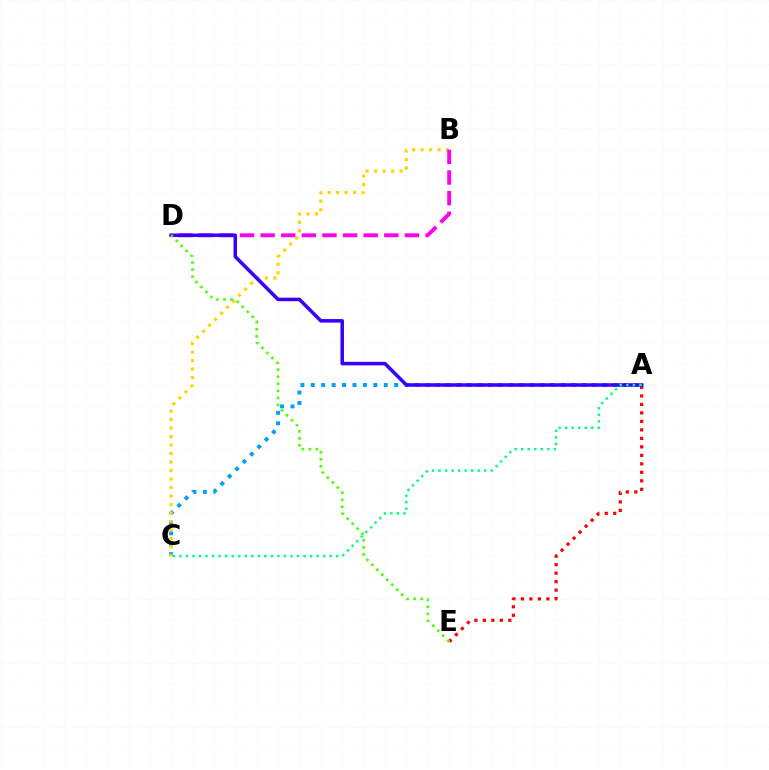{('A', 'C'): [{'color': '#009eff', 'line_style': 'dotted', 'thickness': 2.83}, {'color': '#00ff86', 'line_style': 'dotted', 'thickness': 1.78}], ('B', 'C'): [{'color': '#ffd500', 'line_style': 'dotted', 'thickness': 2.31}], ('B', 'D'): [{'color': '#ff00ed', 'line_style': 'dashed', 'thickness': 2.8}], ('A', 'E'): [{'color': '#ff0000', 'line_style': 'dotted', 'thickness': 2.31}], ('A', 'D'): [{'color': '#3700ff', 'line_style': 'solid', 'thickness': 2.54}], ('D', 'E'): [{'color': '#4fff00', 'line_style': 'dotted', 'thickness': 1.92}]}